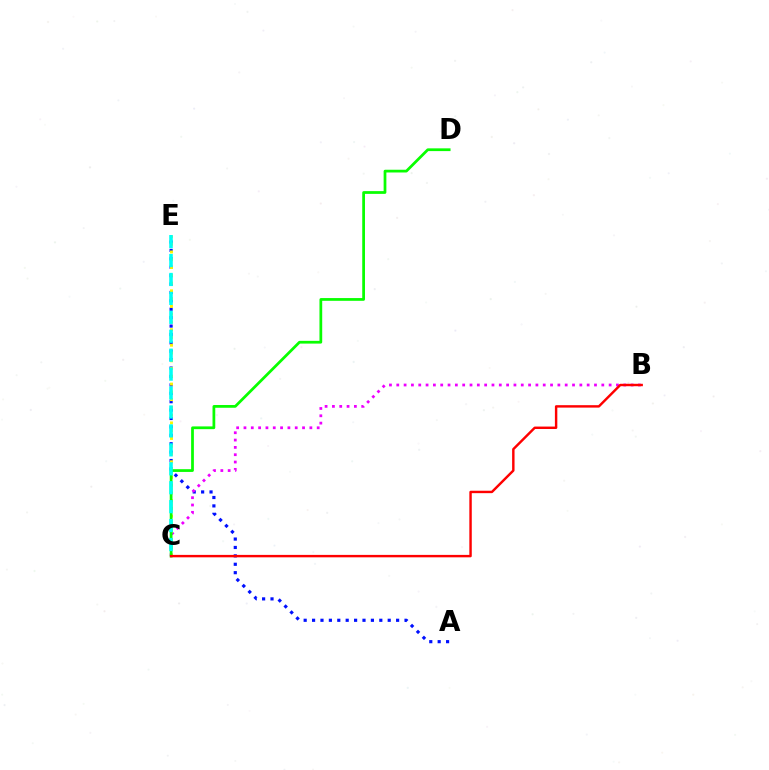{('A', 'E'): [{'color': '#0010ff', 'line_style': 'dotted', 'thickness': 2.28}], ('B', 'C'): [{'color': '#ee00ff', 'line_style': 'dotted', 'thickness': 1.99}, {'color': '#ff0000', 'line_style': 'solid', 'thickness': 1.75}], ('C', 'E'): [{'color': '#fcf500', 'line_style': 'dotted', 'thickness': 2.11}, {'color': '#00fff6', 'line_style': 'dashed', 'thickness': 2.57}], ('C', 'D'): [{'color': '#08ff00', 'line_style': 'solid', 'thickness': 1.98}]}